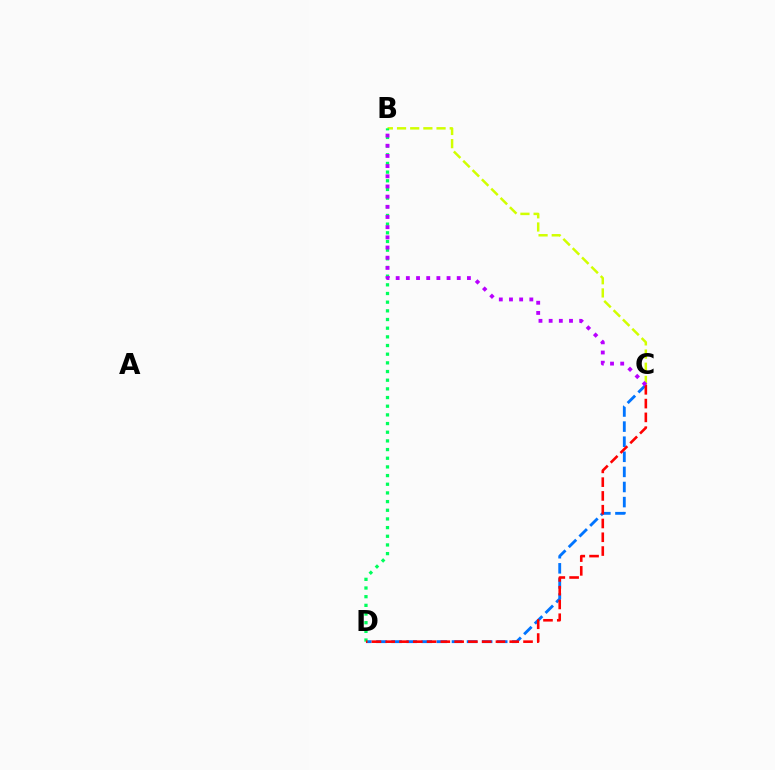{('B', 'C'): [{'color': '#d1ff00', 'line_style': 'dashed', 'thickness': 1.79}, {'color': '#b900ff', 'line_style': 'dotted', 'thickness': 2.76}], ('C', 'D'): [{'color': '#0074ff', 'line_style': 'dashed', 'thickness': 2.05}, {'color': '#ff0000', 'line_style': 'dashed', 'thickness': 1.87}], ('B', 'D'): [{'color': '#00ff5c', 'line_style': 'dotted', 'thickness': 2.36}]}